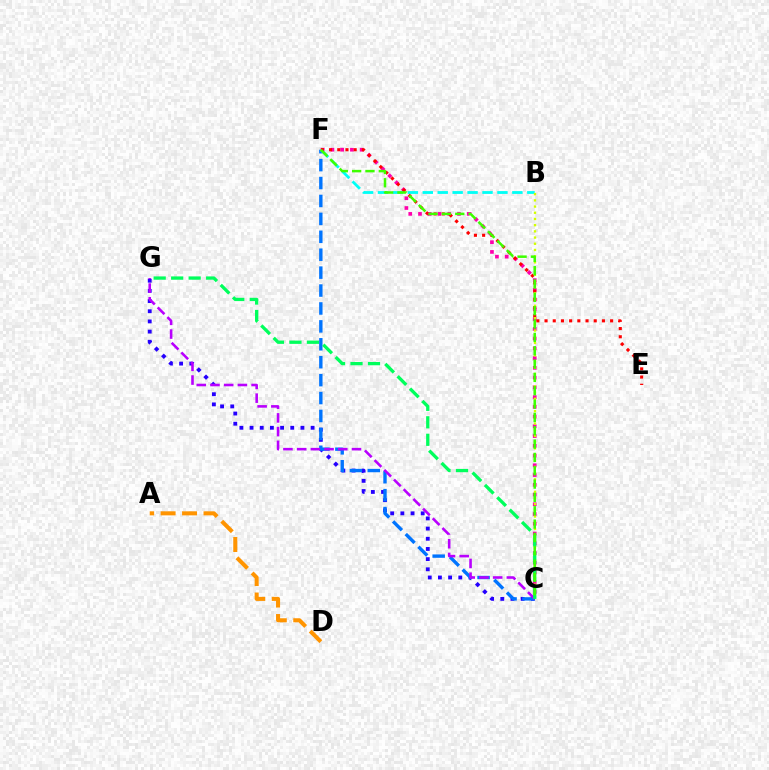{('C', 'G'): [{'color': '#2500ff', 'line_style': 'dotted', 'thickness': 2.76}, {'color': '#b900ff', 'line_style': 'dashed', 'thickness': 1.86}, {'color': '#00ff5c', 'line_style': 'dashed', 'thickness': 2.38}], ('C', 'F'): [{'color': '#ff00ac', 'line_style': 'dotted', 'thickness': 2.65}, {'color': '#0074ff', 'line_style': 'dashed', 'thickness': 2.43}, {'color': '#3dff00', 'line_style': 'dashed', 'thickness': 1.81}], ('A', 'D'): [{'color': '#ff9400', 'line_style': 'dashed', 'thickness': 2.91}], ('B', 'F'): [{'color': '#00fff6', 'line_style': 'dashed', 'thickness': 2.03}], ('E', 'F'): [{'color': '#ff0000', 'line_style': 'dotted', 'thickness': 2.23}], ('B', 'C'): [{'color': '#d1ff00', 'line_style': 'dotted', 'thickness': 1.68}]}